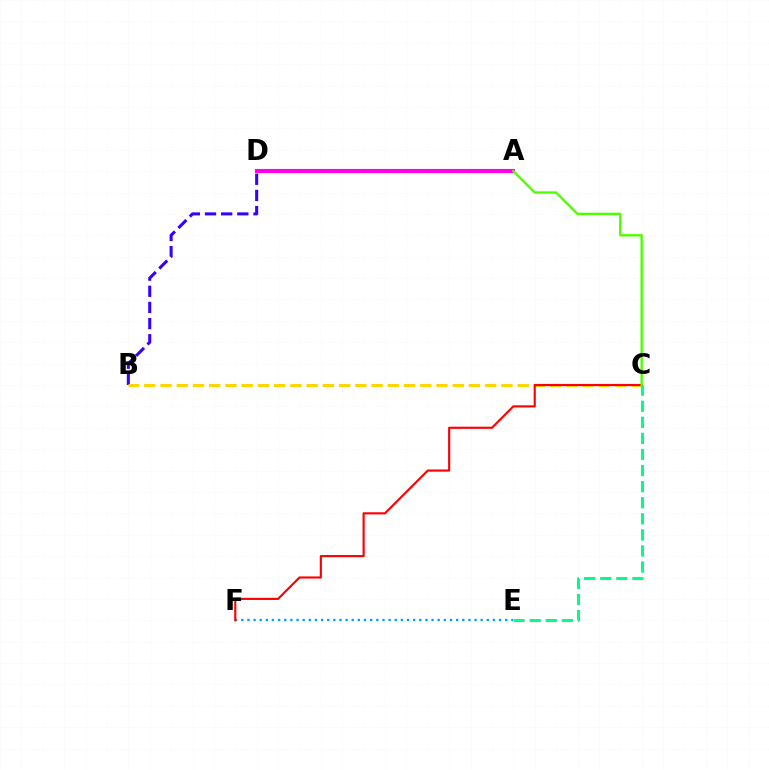{('A', 'D'): [{'color': '#ff00ed', 'line_style': 'solid', 'thickness': 2.96}], ('B', 'D'): [{'color': '#3700ff', 'line_style': 'dashed', 'thickness': 2.2}], ('E', 'F'): [{'color': '#009eff', 'line_style': 'dotted', 'thickness': 1.67}], ('B', 'C'): [{'color': '#ffd500', 'line_style': 'dashed', 'thickness': 2.21}], ('C', 'F'): [{'color': '#ff0000', 'line_style': 'solid', 'thickness': 1.54}], ('C', 'E'): [{'color': '#00ff86', 'line_style': 'dashed', 'thickness': 2.18}], ('A', 'C'): [{'color': '#4fff00', 'line_style': 'solid', 'thickness': 1.72}]}